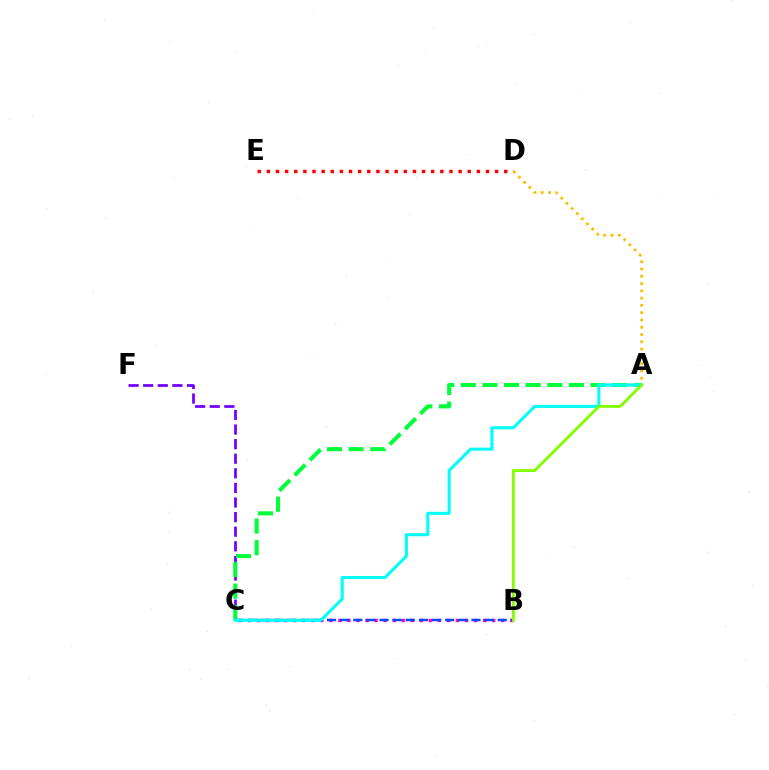{('C', 'F'): [{'color': '#7200ff', 'line_style': 'dashed', 'thickness': 1.98}], ('A', 'C'): [{'color': '#00ff39', 'line_style': 'dashed', 'thickness': 2.94}, {'color': '#00fff6', 'line_style': 'solid', 'thickness': 2.2}], ('B', 'C'): [{'color': '#ff00cf', 'line_style': 'dotted', 'thickness': 2.46}, {'color': '#004bff', 'line_style': 'dashed', 'thickness': 1.78}], ('D', 'E'): [{'color': '#ff0000', 'line_style': 'dotted', 'thickness': 2.48}], ('A', 'D'): [{'color': '#ffbd00', 'line_style': 'dotted', 'thickness': 1.98}], ('A', 'B'): [{'color': '#84ff00', 'line_style': 'solid', 'thickness': 2.07}]}